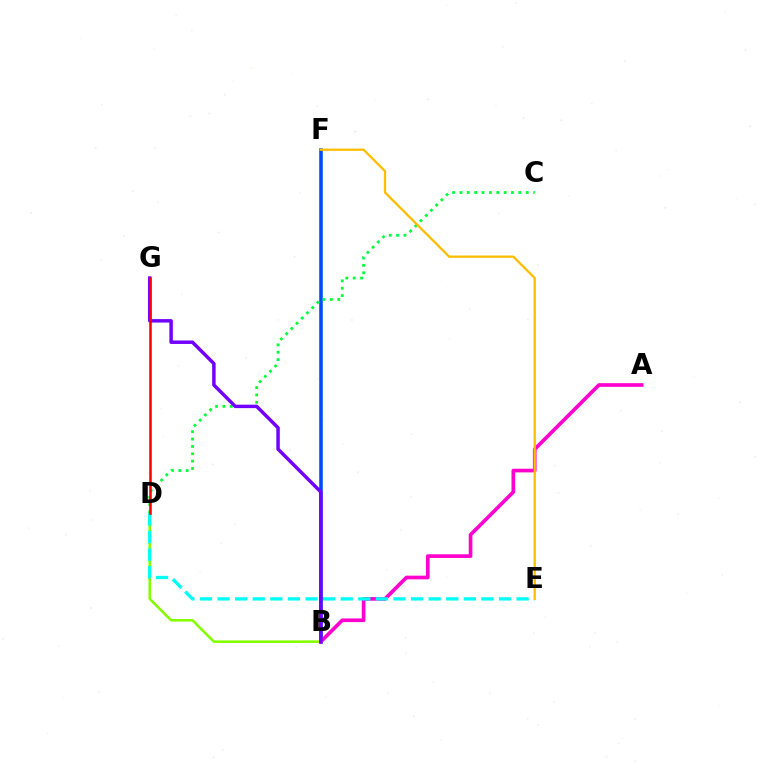{('B', 'F'): [{'color': '#004bff', 'line_style': 'solid', 'thickness': 2.57}], ('A', 'B'): [{'color': '#ff00cf', 'line_style': 'solid', 'thickness': 2.64}], ('B', 'D'): [{'color': '#84ff00', 'line_style': 'solid', 'thickness': 1.84}], ('C', 'D'): [{'color': '#00ff39', 'line_style': 'dotted', 'thickness': 2.0}], ('D', 'E'): [{'color': '#00fff6', 'line_style': 'dashed', 'thickness': 2.39}], ('E', 'F'): [{'color': '#ffbd00', 'line_style': 'solid', 'thickness': 1.65}], ('B', 'G'): [{'color': '#7200ff', 'line_style': 'solid', 'thickness': 2.5}], ('D', 'G'): [{'color': '#ff0000', 'line_style': 'solid', 'thickness': 1.83}]}